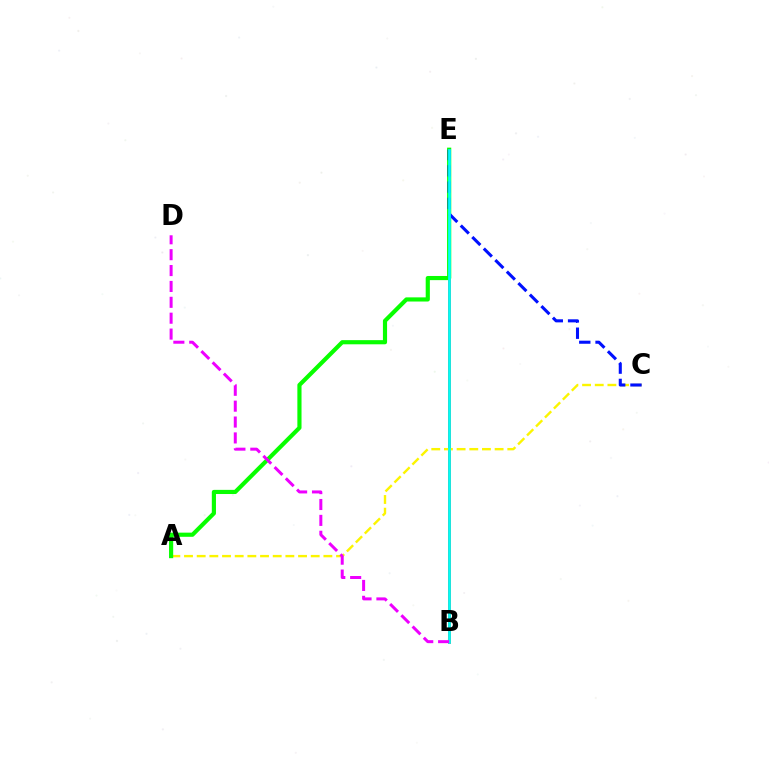{('B', 'E'): [{'color': '#ff0000', 'line_style': 'solid', 'thickness': 1.94}, {'color': '#00fff6', 'line_style': 'solid', 'thickness': 1.98}], ('A', 'C'): [{'color': '#fcf500', 'line_style': 'dashed', 'thickness': 1.72}], ('A', 'E'): [{'color': '#08ff00', 'line_style': 'solid', 'thickness': 2.99}], ('C', 'E'): [{'color': '#0010ff', 'line_style': 'dashed', 'thickness': 2.21}], ('B', 'D'): [{'color': '#ee00ff', 'line_style': 'dashed', 'thickness': 2.16}]}